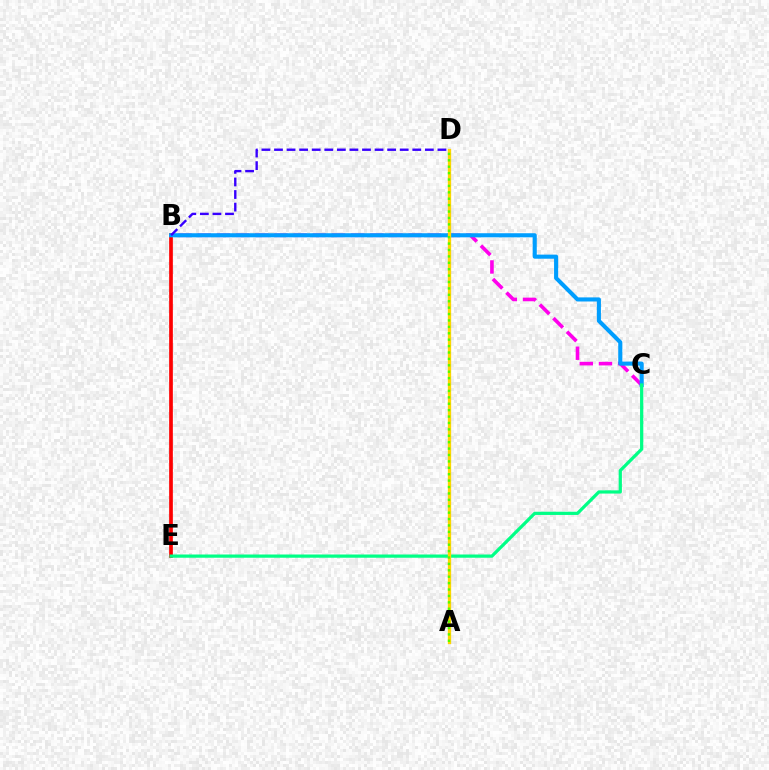{('B', 'C'): [{'color': '#ff00ed', 'line_style': 'dashed', 'thickness': 2.61}, {'color': '#009eff', 'line_style': 'solid', 'thickness': 2.94}], ('B', 'E'): [{'color': '#ff0000', 'line_style': 'solid', 'thickness': 2.66}], ('B', 'D'): [{'color': '#3700ff', 'line_style': 'dashed', 'thickness': 1.71}], ('C', 'E'): [{'color': '#00ff86', 'line_style': 'solid', 'thickness': 2.33}], ('A', 'D'): [{'color': '#ffd500', 'line_style': 'solid', 'thickness': 2.37}, {'color': '#4fff00', 'line_style': 'dotted', 'thickness': 1.74}]}